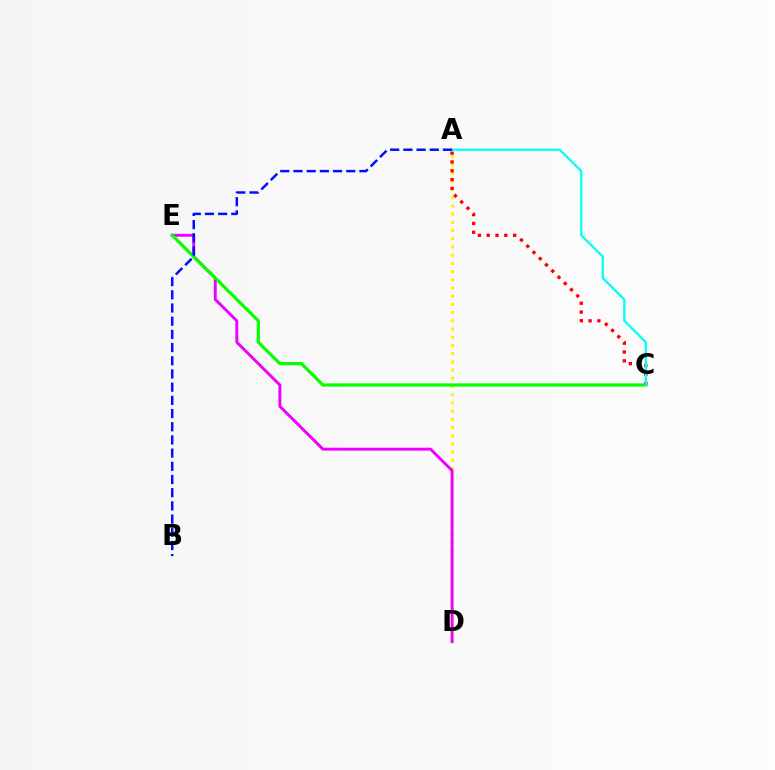{('A', 'D'): [{'color': '#fcf500', 'line_style': 'dotted', 'thickness': 2.23}], ('D', 'E'): [{'color': '#ee00ff', 'line_style': 'solid', 'thickness': 2.1}], ('C', 'E'): [{'color': '#08ff00', 'line_style': 'solid', 'thickness': 2.32}], ('A', 'C'): [{'color': '#ff0000', 'line_style': 'dotted', 'thickness': 2.39}, {'color': '#00fff6', 'line_style': 'solid', 'thickness': 1.64}], ('A', 'B'): [{'color': '#0010ff', 'line_style': 'dashed', 'thickness': 1.79}]}